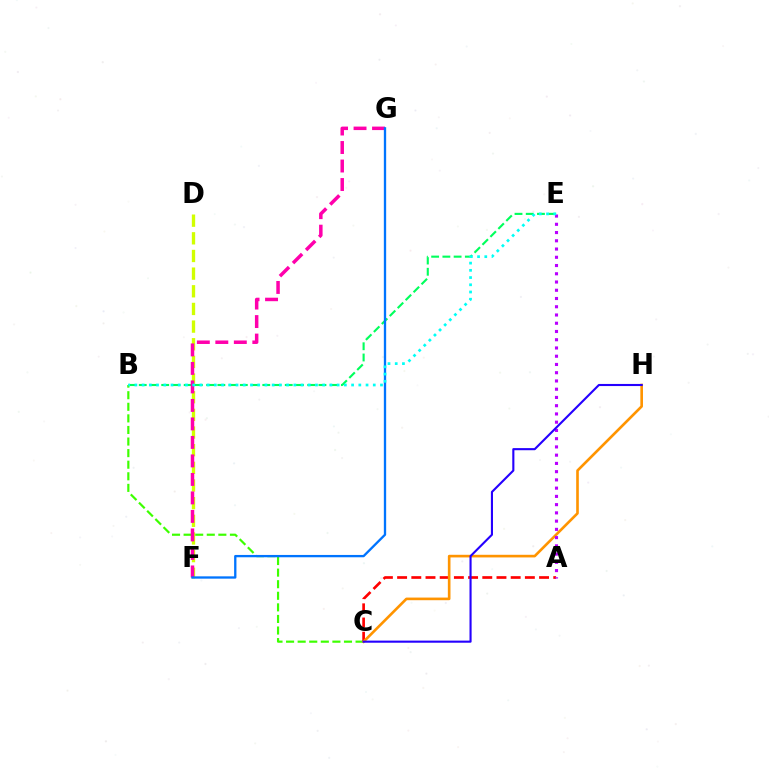{('B', 'C'): [{'color': '#3dff00', 'line_style': 'dashed', 'thickness': 1.57}], ('D', 'F'): [{'color': '#d1ff00', 'line_style': 'dashed', 'thickness': 2.4}], ('A', 'C'): [{'color': '#ff0000', 'line_style': 'dashed', 'thickness': 1.93}], ('B', 'E'): [{'color': '#00ff5c', 'line_style': 'dashed', 'thickness': 1.53}, {'color': '#00fff6', 'line_style': 'dotted', 'thickness': 1.96}], ('F', 'G'): [{'color': '#ff00ac', 'line_style': 'dashed', 'thickness': 2.51}, {'color': '#0074ff', 'line_style': 'solid', 'thickness': 1.67}], ('C', 'H'): [{'color': '#ff9400', 'line_style': 'solid', 'thickness': 1.9}, {'color': '#2500ff', 'line_style': 'solid', 'thickness': 1.52}], ('A', 'E'): [{'color': '#b900ff', 'line_style': 'dotted', 'thickness': 2.24}]}